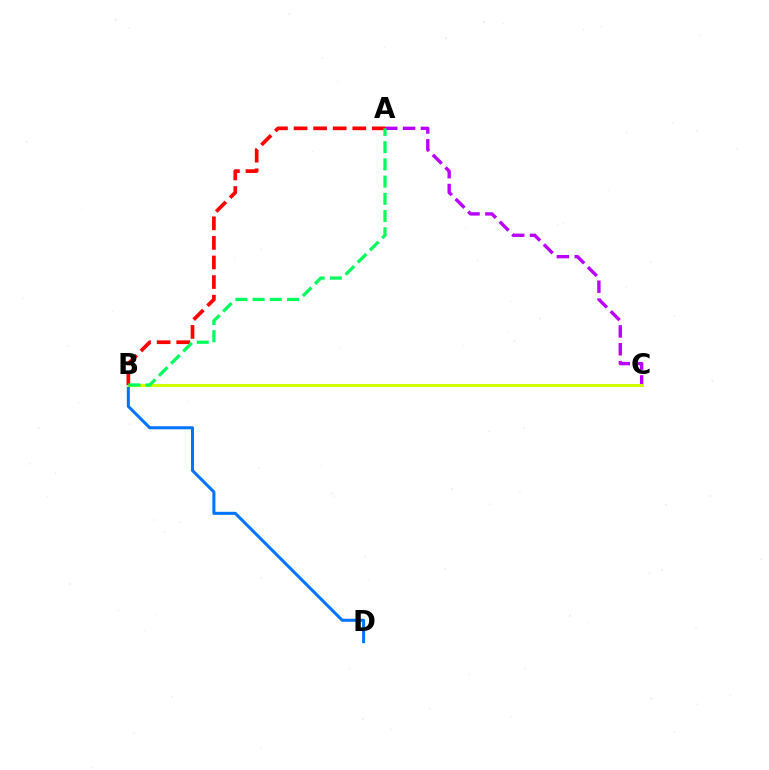{('A', 'C'): [{'color': '#b900ff', 'line_style': 'dashed', 'thickness': 2.42}], ('B', 'D'): [{'color': '#0074ff', 'line_style': 'solid', 'thickness': 2.18}], ('B', 'C'): [{'color': '#d1ff00', 'line_style': 'solid', 'thickness': 2.2}], ('A', 'B'): [{'color': '#ff0000', 'line_style': 'dashed', 'thickness': 2.66}, {'color': '#00ff5c', 'line_style': 'dashed', 'thickness': 2.34}]}